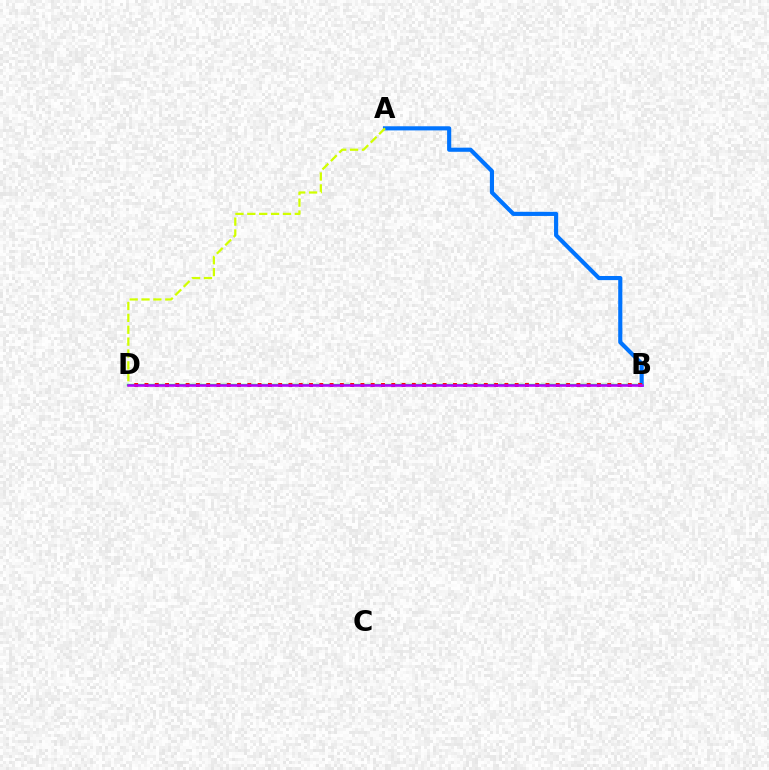{('A', 'B'): [{'color': '#0074ff', 'line_style': 'solid', 'thickness': 2.98}], ('A', 'D'): [{'color': '#d1ff00', 'line_style': 'dashed', 'thickness': 1.61}], ('B', 'D'): [{'color': '#00ff5c', 'line_style': 'solid', 'thickness': 1.68}, {'color': '#ff0000', 'line_style': 'dotted', 'thickness': 2.79}, {'color': '#b900ff', 'line_style': 'solid', 'thickness': 1.82}]}